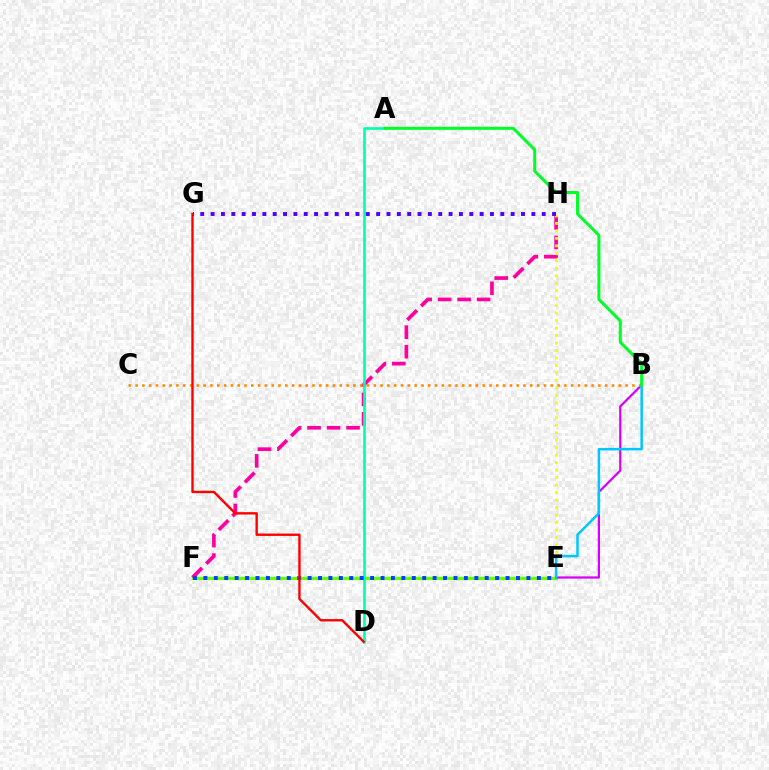{('E', 'F'): [{'color': '#66ff00', 'line_style': 'solid', 'thickness': 2.33}, {'color': '#003fff', 'line_style': 'dotted', 'thickness': 2.83}], ('F', 'H'): [{'color': '#ff00a0', 'line_style': 'dashed', 'thickness': 2.65}], ('A', 'D'): [{'color': '#00ffaf', 'line_style': 'solid', 'thickness': 1.9}], ('B', 'E'): [{'color': '#d600ff', 'line_style': 'solid', 'thickness': 1.6}, {'color': '#00c7ff', 'line_style': 'solid', 'thickness': 1.8}], ('B', 'C'): [{'color': '#ff8800', 'line_style': 'dotted', 'thickness': 1.85}], ('D', 'G'): [{'color': '#ff0000', 'line_style': 'solid', 'thickness': 1.71}], ('E', 'H'): [{'color': '#eeff00', 'line_style': 'dotted', 'thickness': 2.03}], ('G', 'H'): [{'color': '#4f00ff', 'line_style': 'dotted', 'thickness': 2.81}], ('A', 'B'): [{'color': '#00ff27', 'line_style': 'solid', 'thickness': 2.18}]}